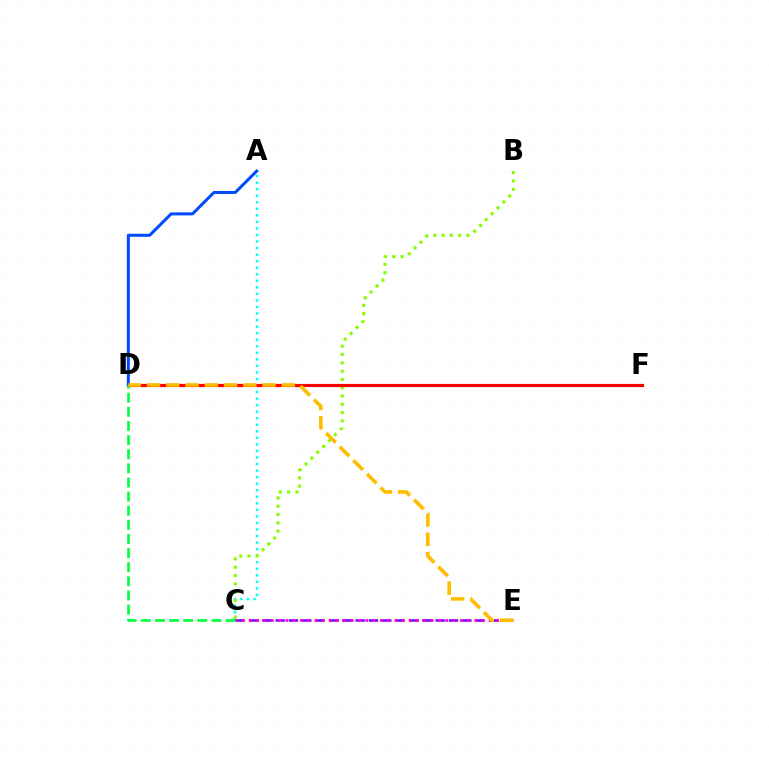{('A', 'C'): [{'color': '#00fff6', 'line_style': 'dotted', 'thickness': 1.78}], ('C', 'E'): [{'color': '#7200ff', 'line_style': 'dashed', 'thickness': 1.81}, {'color': '#ff00cf', 'line_style': 'dotted', 'thickness': 1.97}], ('B', 'C'): [{'color': '#84ff00', 'line_style': 'dotted', 'thickness': 2.25}], ('D', 'F'): [{'color': '#ff0000', 'line_style': 'solid', 'thickness': 2.29}], ('A', 'D'): [{'color': '#004bff', 'line_style': 'solid', 'thickness': 2.17}], ('C', 'D'): [{'color': '#00ff39', 'line_style': 'dashed', 'thickness': 1.92}], ('D', 'E'): [{'color': '#ffbd00', 'line_style': 'dashed', 'thickness': 2.62}]}